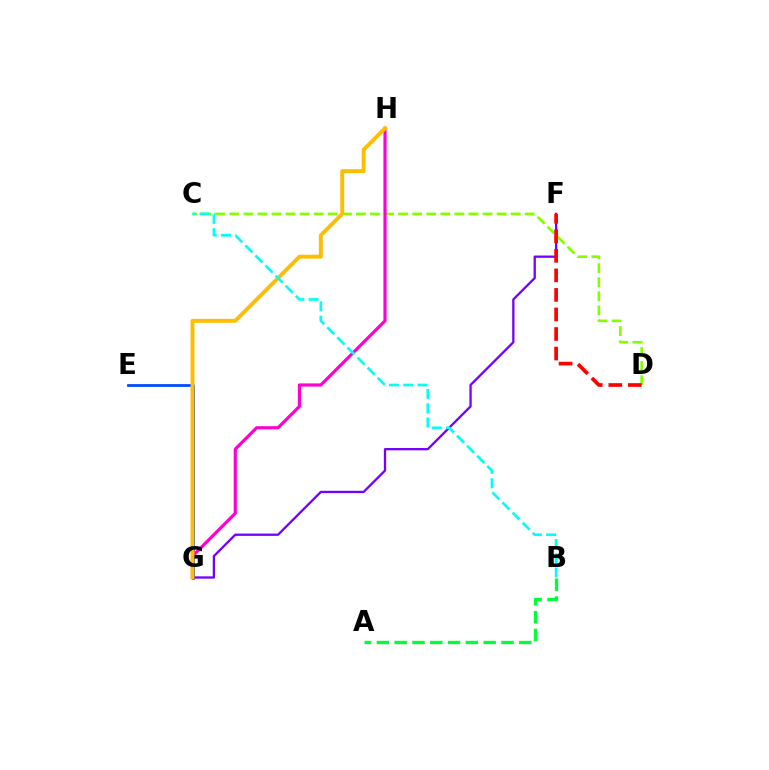{('C', 'D'): [{'color': '#84ff00', 'line_style': 'dashed', 'thickness': 1.91}], ('E', 'G'): [{'color': '#004bff', 'line_style': 'solid', 'thickness': 1.99}], ('F', 'G'): [{'color': '#7200ff', 'line_style': 'solid', 'thickness': 1.65}], ('G', 'H'): [{'color': '#ff00cf', 'line_style': 'solid', 'thickness': 2.28}, {'color': '#ffbd00', 'line_style': 'solid', 'thickness': 2.81}], ('D', 'F'): [{'color': '#ff0000', 'line_style': 'dashed', 'thickness': 2.65}], ('A', 'B'): [{'color': '#00ff39', 'line_style': 'dashed', 'thickness': 2.42}], ('B', 'C'): [{'color': '#00fff6', 'line_style': 'dashed', 'thickness': 1.94}]}